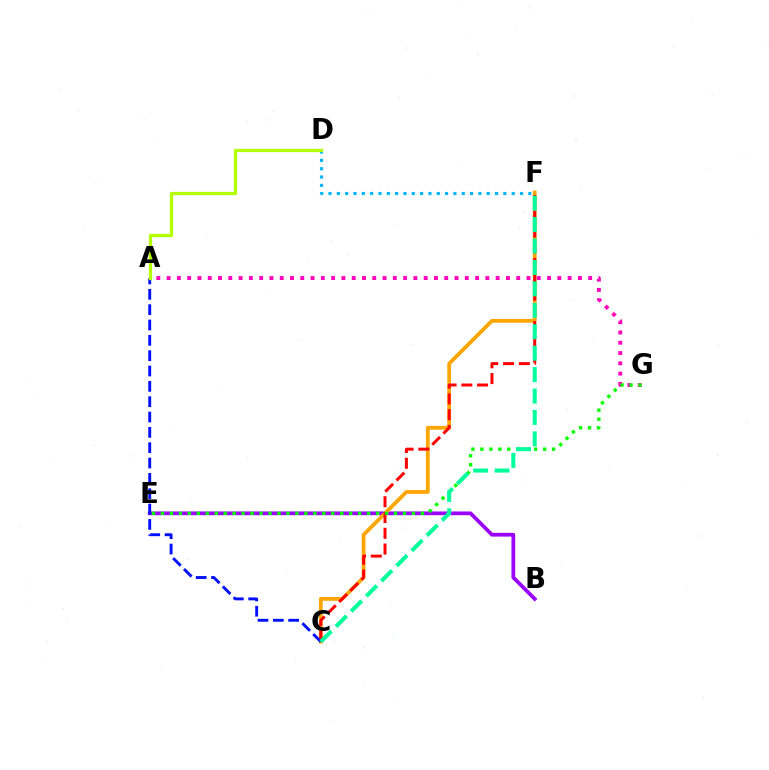{('D', 'F'): [{'color': '#00b5ff', 'line_style': 'dotted', 'thickness': 2.26}], ('B', 'E'): [{'color': '#9b00ff', 'line_style': 'solid', 'thickness': 2.7}], ('C', 'F'): [{'color': '#ffa500', 'line_style': 'solid', 'thickness': 2.71}, {'color': '#ff0000', 'line_style': 'dashed', 'thickness': 2.14}, {'color': '#00ff9d', 'line_style': 'dashed', 'thickness': 2.91}], ('A', 'G'): [{'color': '#ff00bd', 'line_style': 'dotted', 'thickness': 2.79}], ('E', 'G'): [{'color': '#08ff00', 'line_style': 'dotted', 'thickness': 2.44}], ('A', 'C'): [{'color': '#0010ff', 'line_style': 'dashed', 'thickness': 2.08}], ('A', 'D'): [{'color': '#b3ff00', 'line_style': 'solid', 'thickness': 2.36}]}